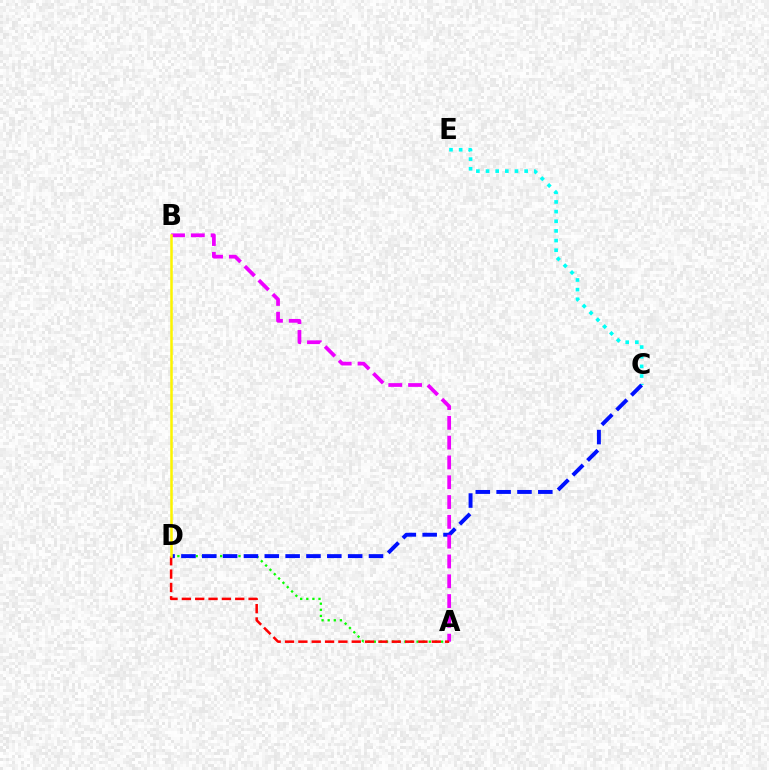{('A', 'D'): [{'color': '#08ff00', 'line_style': 'dotted', 'thickness': 1.66}, {'color': '#ff0000', 'line_style': 'dashed', 'thickness': 1.81}], ('C', 'E'): [{'color': '#00fff6', 'line_style': 'dotted', 'thickness': 2.62}], ('C', 'D'): [{'color': '#0010ff', 'line_style': 'dashed', 'thickness': 2.83}], ('A', 'B'): [{'color': '#ee00ff', 'line_style': 'dashed', 'thickness': 2.69}], ('B', 'D'): [{'color': '#fcf500', 'line_style': 'solid', 'thickness': 1.82}]}